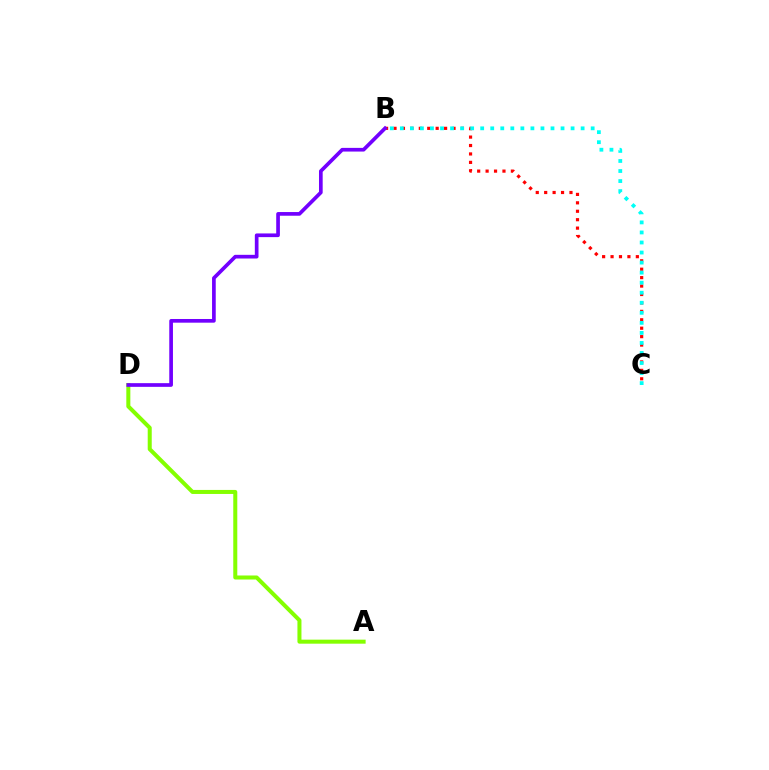{('B', 'C'): [{'color': '#ff0000', 'line_style': 'dotted', 'thickness': 2.29}, {'color': '#00fff6', 'line_style': 'dotted', 'thickness': 2.73}], ('A', 'D'): [{'color': '#84ff00', 'line_style': 'solid', 'thickness': 2.9}], ('B', 'D'): [{'color': '#7200ff', 'line_style': 'solid', 'thickness': 2.65}]}